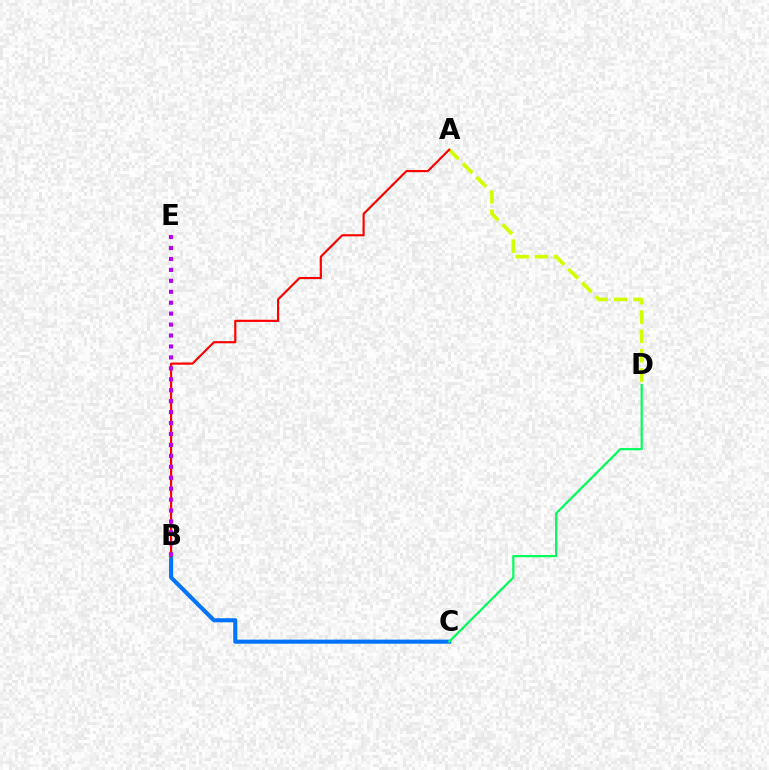{('A', 'D'): [{'color': '#d1ff00', 'line_style': 'dashed', 'thickness': 2.63}], ('B', 'C'): [{'color': '#0074ff', 'line_style': 'solid', 'thickness': 2.94}], ('A', 'B'): [{'color': '#ff0000', 'line_style': 'solid', 'thickness': 1.56}], ('B', 'E'): [{'color': '#b900ff', 'line_style': 'dotted', 'thickness': 2.97}], ('C', 'D'): [{'color': '#00ff5c', 'line_style': 'solid', 'thickness': 1.59}]}